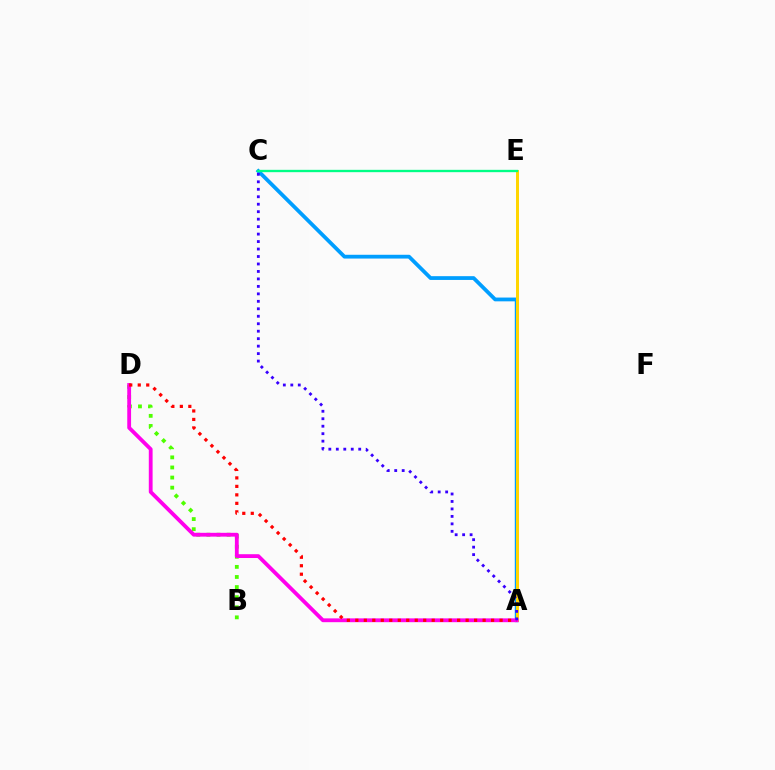{('A', 'C'): [{'color': '#009eff', 'line_style': 'solid', 'thickness': 2.72}, {'color': '#3700ff', 'line_style': 'dotted', 'thickness': 2.03}], ('B', 'D'): [{'color': '#4fff00', 'line_style': 'dotted', 'thickness': 2.74}], ('A', 'E'): [{'color': '#ffd500', 'line_style': 'solid', 'thickness': 2.16}], ('A', 'D'): [{'color': '#ff00ed', 'line_style': 'solid', 'thickness': 2.74}, {'color': '#ff0000', 'line_style': 'dotted', 'thickness': 2.31}], ('C', 'E'): [{'color': '#00ff86', 'line_style': 'solid', 'thickness': 1.68}]}